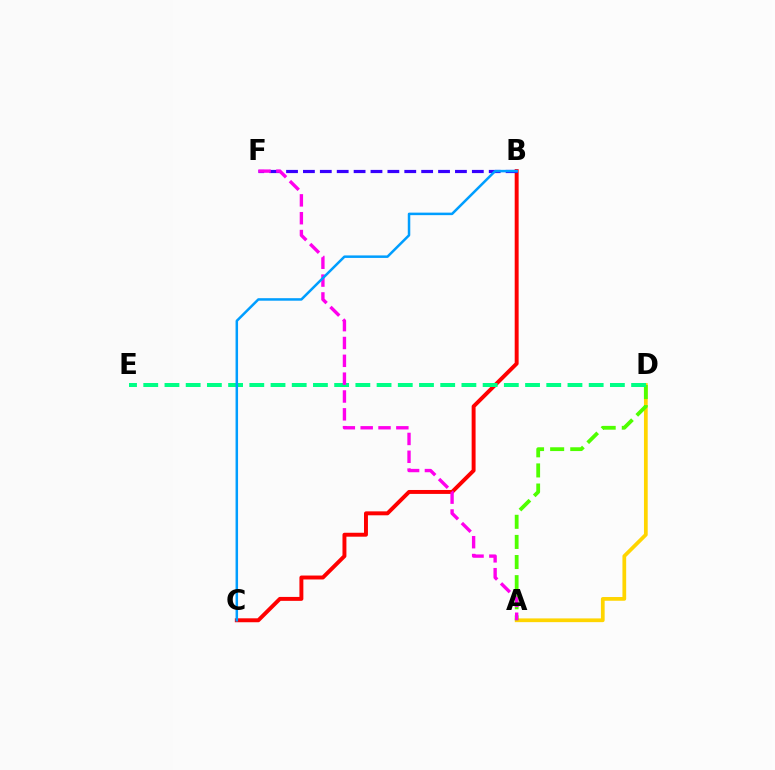{('A', 'D'): [{'color': '#ffd500', 'line_style': 'solid', 'thickness': 2.69}, {'color': '#4fff00', 'line_style': 'dashed', 'thickness': 2.73}], ('B', 'C'): [{'color': '#ff0000', 'line_style': 'solid', 'thickness': 2.83}, {'color': '#009eff', 'line_style': 'solid', 'thickness': 1.81}], ('B', 'F'): [{'color': '#3700ff', 'line_style': 'dashed', 'thickness': 2.29}], ('D', 'E'): [{'color': '#00ff86', 'line_style': 'dashed', 'thickness': 2.88}], ('A', 'F'): [{'color': '#ff00ed', 'line_style': 'dashed', 'thickness': 2.42}]}